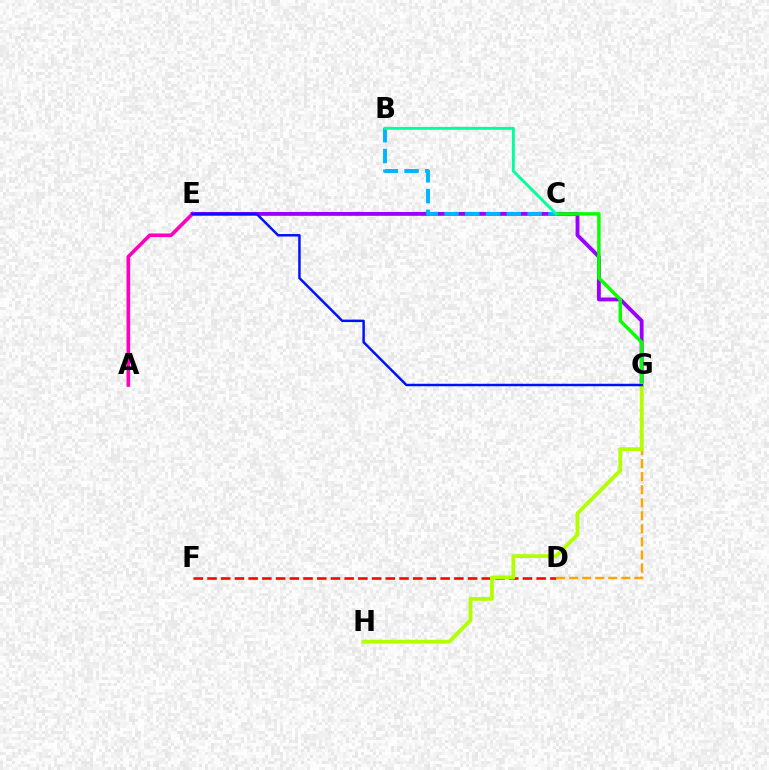{('D', 'F'): [{'color': '#ff0000', 'line_style': 'dashed', 'thickness': 1.86}], ('E', 'G'): [{'color': '#9b00ff', 'line_style': 'solid', 'thickness': 2.78}, {'color': '#0010ff', 'line_style': 'solid', 'thickness': 1.78}], ('A', 'E'): [{'color': '#ff00bd', 'line_style': 'solid', 'thickness': 2.63}], ('D', 'G'): [{'color': '#ffa500', 'line_style': 'dashed', 'thickness': 1.77}], ('C', 'G'): [{'color': '#08ff00', 'line_style': 'solid', 'thickness': 2.49}], ('G', 'H'): [{'color': '#b3ff00', 'line_style': 'solid', 'thickness': 2.74}], ('B', 'C'): [{'color': '#00b5ff', 'line_style': 'dashed', 'thickness': 2.82}, {'color': '#00ff9d', 'line_style': 'solid', 'thickness': 2.1}]}